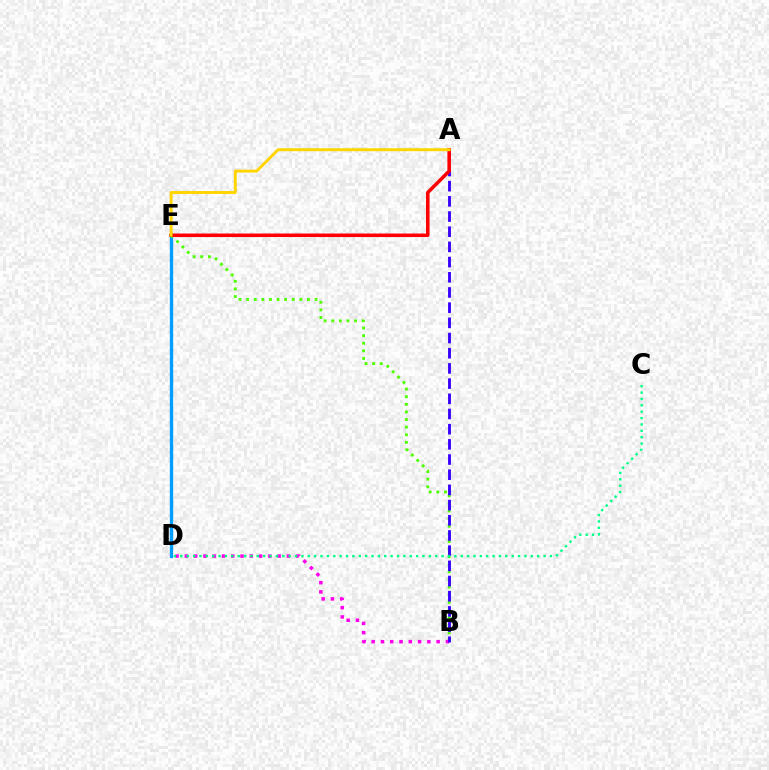{('D', 'E'): [{'color': '#009eff', 'line_style': 'solid', 'thickness': 2.39}], ('B', 'E'): [{'color': '#4fff00', 'line_style': 'dotted', 'thickness': 2.07}], ('B', 'D'): [{'color': '#ff00ed', 'line_style': 'dotted', 'thickness': 2.52}], ('A', 'B'): [{'color': '#3700ff', 'line_style': 'dashed', 'thickness': 2.06}], ('A', 'E'): [{'color': '#ff0000', 'line_style': 'solid', 'thickness': 2.55}, {'color': '#ffd500', 'line_style': 'solid', 'thickness': 2.1}], ('C', 'D'): [{'color': '#00ff86', 'line_style': 'dotted', 'thickness': 1.73}]}